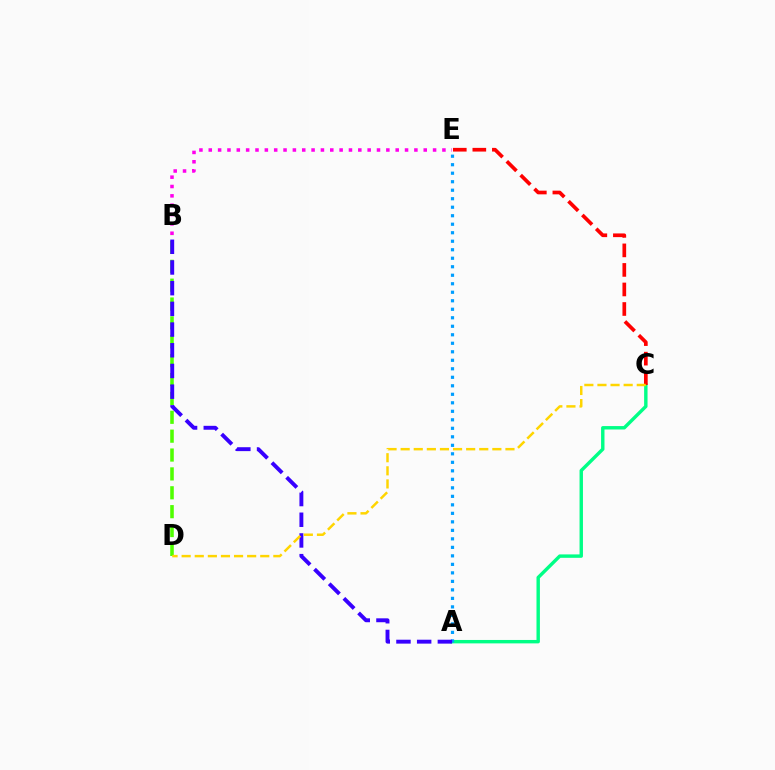{('B', 'D'): [{'color': '#4fff00', 'line_style': 'dashed', 'thickness': 2.56}], ('A', 'C'): [{'color': '#00ff86', 'line_style': 'solid', 'thickness': 2.46}], ('C', 'E'): [{'color': '#ff0000', 'line_style': 'dashed', 'thickness': 2.65}], ('A', 'E'): [{'color': '#009eff', 'line_style': 'dotted', 'thickness': 2.31}], ('A', 'B'): [{'color': '#3700ff', 'line_style': 'dashed', 'thickness': 2.81}], ('B', 'E'): [{'color': '#ff00ed', 'line_style': 'dotted', 'thickness': 2.54}], ('C', 'D'): [{'color': '#ffd500', 'line_style': 'dashed', 'thickness': 1.78}]}